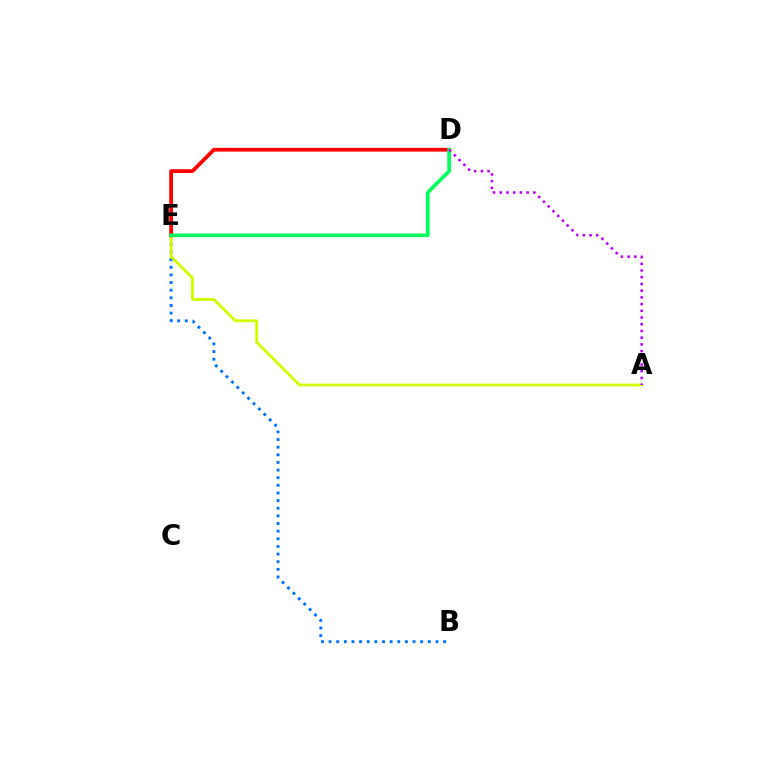{('B', 'E'): [{'color': '#0074ff', 'line_style': 'dotted', 'thickness': 2.07}], ('A', 'E'): [{'color': '#d1ff00', 'line_style': 'solid', 'thickness': 2.04}], ('D', 'E'): [{'color': '#ff0000', 'line_style': 'solid', 'thickness': 2.7}, {'color': '#00ff5c', 'line_style': 'solid', 'thickness': 2.61}], ('A', 'D'): [{'color': '#b900ff', 'line_style': 'dotted', 'thickness': 1.82}]}